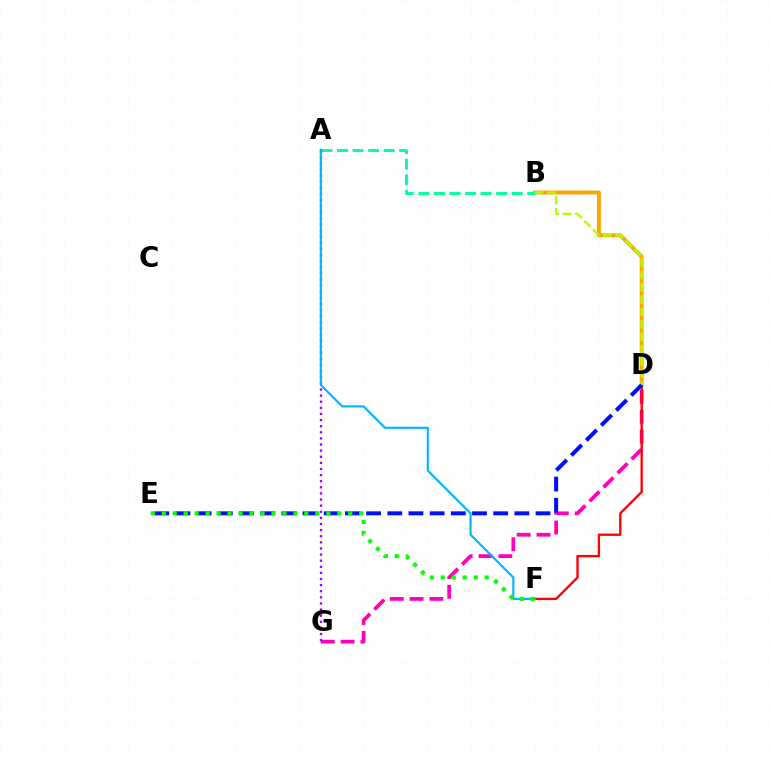{('B', 'D'): [{'color': '#ffa500', 'line_style': 'solid', 'thickness': 2.84}, {'color': '#b3ff00', 'line_style': 'dashed', 'thickness': 1.67}], ('A', 'B'): [{'color': '#00ff9d', 'line_style': 'dashed', 'thickness': 2.11}], ('D', 'G'): [{'color': '#ff00bd', 'line_style': 'dashed', 'thickness': 2.7}], ('D', 'F'): [{'color': '#ff0000', 'line_style': 'solid', 'thickness': 1.69}], ('A', 'G'): [{'color': '#9b00ff', 'line_style': 'dotted', 'thickness': 1.66}], ('A', 'F'): [{'color': '#00b5ff', 'line_style': 'solid', 'thickness': 1.54}], ('D', 'E'): [{'color': '#0010ff', 'line_style': 'dashed', 'thickness': 2.88}], ('E', 'F'): [{'color': '#08ff00', 'line_style': 'dotted', 'thickness': 2.98}]}